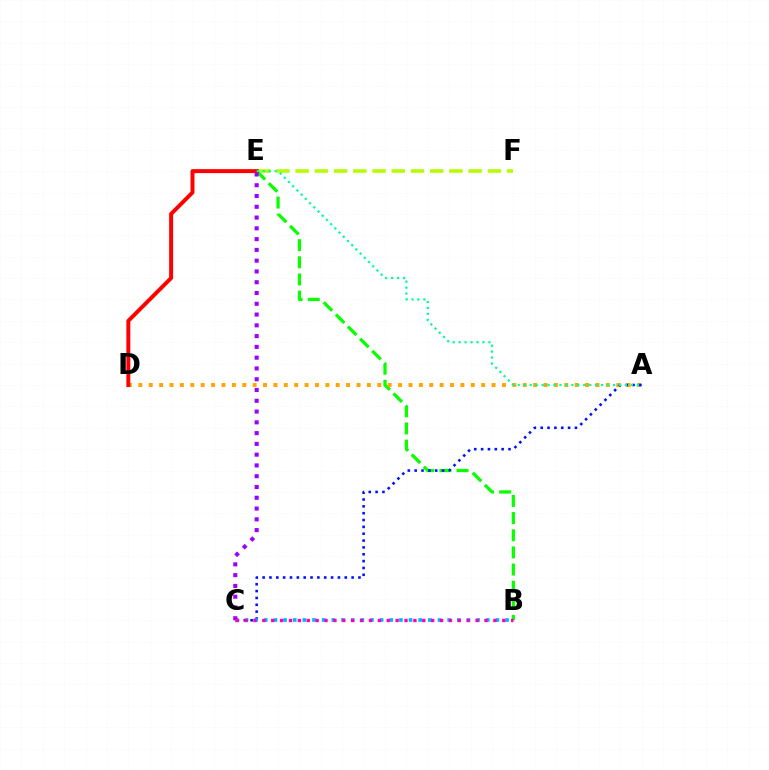{('E', 'F'): [{'color': '#b3ff00', 'line_style': 'dashed', 'thickness': 2.61}], ('B', 'E'): [{'color': '#08ff00', 'line_style': 'dashed', 'thickness': 2.33}], ('A', 'D'): [{'color': '#ffa500', 'line_style': 'dotted', 'thickness': 2.82}], ('A', 'C'): [{'color': '#0010ff', 'line_style': 'dotted', 'thickness': 1.86}], ('D', 'E'): [{'color': '#ff0000', 'line_style': 'solid', 'thickness': 2.85}], ('B', 'C'): [{'color': '#00b5ff', 'line_style': 'dotted', 'thickness': 2.62}, {'color': '#ff00bd', 'line_style': 'dotted', 'thickness': 2.41}], ('C', 'E'): [{'color': '#9b00ff', 'line_style': 'dotted', 'thickness': 2.93}], ('A', 'E'): [{'color': '#00ff9d', 'line_style': 'dotted', 'thickness': 1.62}]}